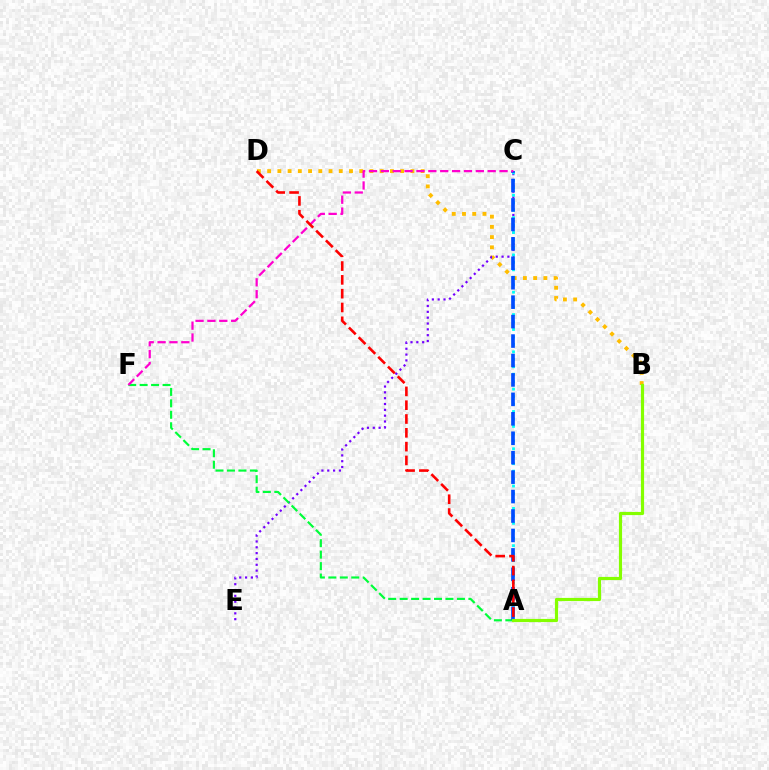{('B', 'D'): [{'color': '#ffbd00', 'line_style': 'dotted', 'thickness': 2.78}], ('C', 'E'): [{'color': '#7200ff', 'line_style': 'dotted', 'thickness': 1.58}], ('A', 'F'): [{'color': '#00ff39', 'line_style': 'dashed', 'thickness': 1.56}], ('A', 'C'): [{'color': '#00fff6', 'line_style': 'dotted', 'thickness': 2.03}, {'color': '#004bff', 'line_style': 'dashed', 'thickness': 2.64}], ('C', 'F'): [{'color': '#ff00cf', 'line_style': 'dashed', 'thickness': 1.61}], ('A', 'B'): [{'color': '#84ff00', 'line_style': 'solid', 'thickness': 2.28}], ('A', 'D'): [{'color': '#ff0000', 'line_style': 'dashed', 'thickness': 1.88}]}